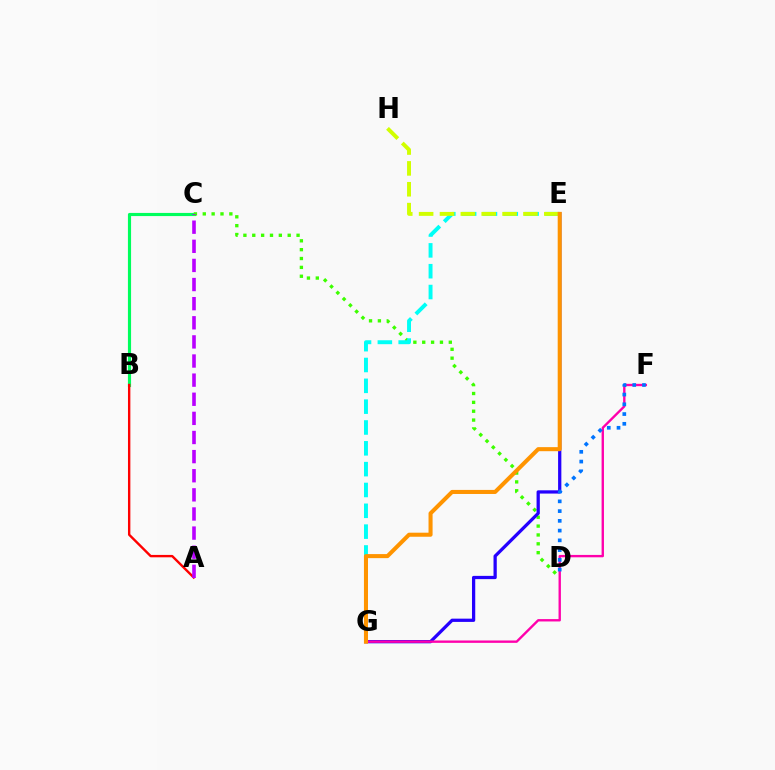{('B', 'C'): [{'color': '#00ff5c', 'line_style': 'solid', 'thickness': 2.27}], ('C', 'D'): [{'color': '#3dff00', 'line_style': 'dotted', 'thickness': 2.41}], ('E', 'G'): [{'color': '#00fff6', 'line_style': 'dashed', 'thickness': 2.83}, {'color': '#2500ff', 'line_style': 'solid', 'thickness': 2.35}, {'color': '#ff9400', 'line_style': 'solid', 'thickness': 2.92}], ('A', 'B'): [{'color': '#ff0000', 'line_style': 'solid', 'thickness': 1.71}], ('E', 'H'): [{'color': '#d1ff00', 'line_style': 'dashed', 'thickness': 2.83}], ('F', 'G'): [{'color': '#ff00ac', 'line_style': 'solid', 'thickness': 1.71}], ('D', 'F'): [{'color': '#0074ff', 'line_style': 'dotted', 'thickness': 2.65}], ('A', 'C'): [{'color': '#b900ff', 'line_style': 'dashed', 'thickness': 2.6}]}